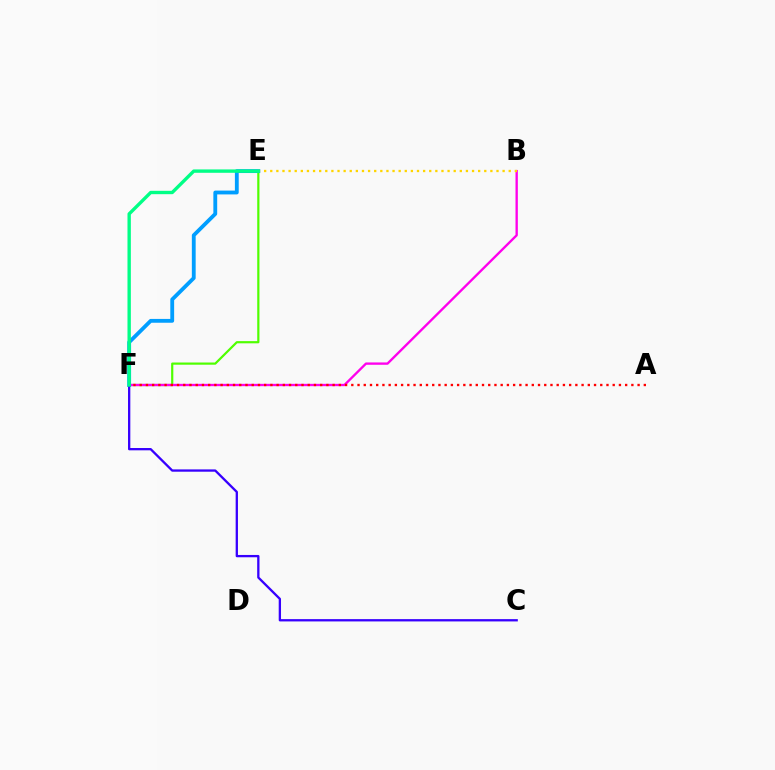{('E', 'F'): [{'color': '#4fff00', 'line_style': 'solid', 'thickness': 1.58}, {'color': '#009eff', 'line_style': 'solid', 'thickness': 2.76}, {'color': '#00ff86', 'line_style': 'solid', 'thickness': 2.42}], ('B', 'F'): [{'color': '#ff00ed', 'line_style': 'solid', 'thickness': 1.69}], ('A', 'F'): [{'color': '#ff0000', 'line_style': 'dotted', 'thickness': 1.69}], ('B', 'E'): [{'color': '#ffd500', 'line_style': 'dotted', 'thickness': 1.66}], ('C', 'F'): [{'color': '#3700ff', 'line_style': 'solid', 'thickness': 1.66}]}